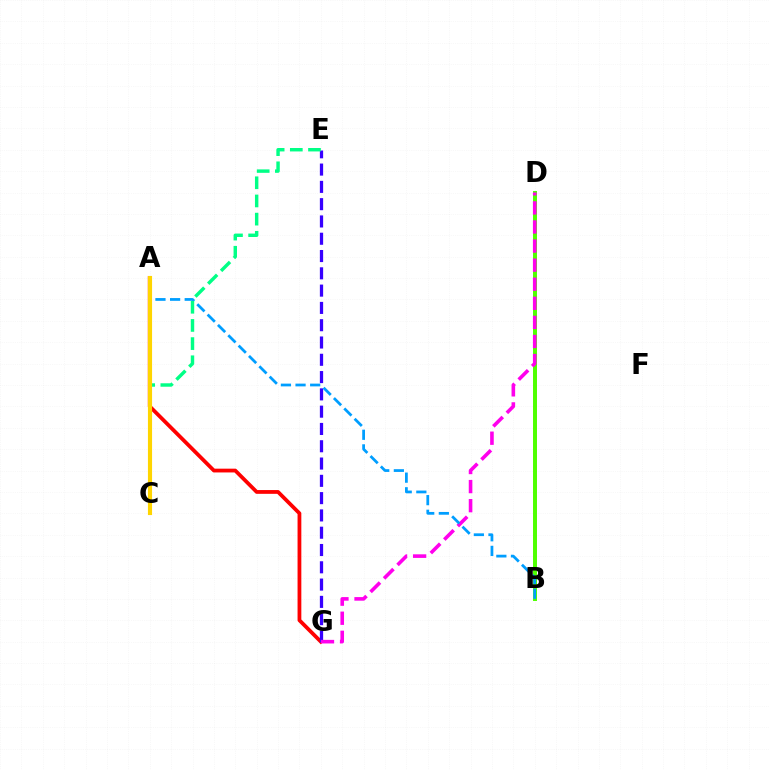{('B', 'D'): [{'color': '#4fff00', 'line_style': 'solid', 'thickness': 2.86}], ('A', 'G'): [{'color': '#ff0000', 'line_style': 'solid', 'thickness': 2.72}], ('E', 'G'): [{'color': '#3700ff', 'line_style': 'dashed', 'thickness': 2.35}], ('D', 'G'): [{'color': '#ff00ed', 'line_style': 'dashed', 'thickness': 2.59}], ('A', 'B'): [{'color': '#009eff', 'line_style': 'dashed', 'thickness': 1.99}], ('C', 'E'): [{'color': '#00ff86', 'line_style': 'dashed', 'thickness': 2.47}], ('A', 'C'): [{'color': '#ffd500', 'line_style': 'solid', 'thickness': 2.98}]}